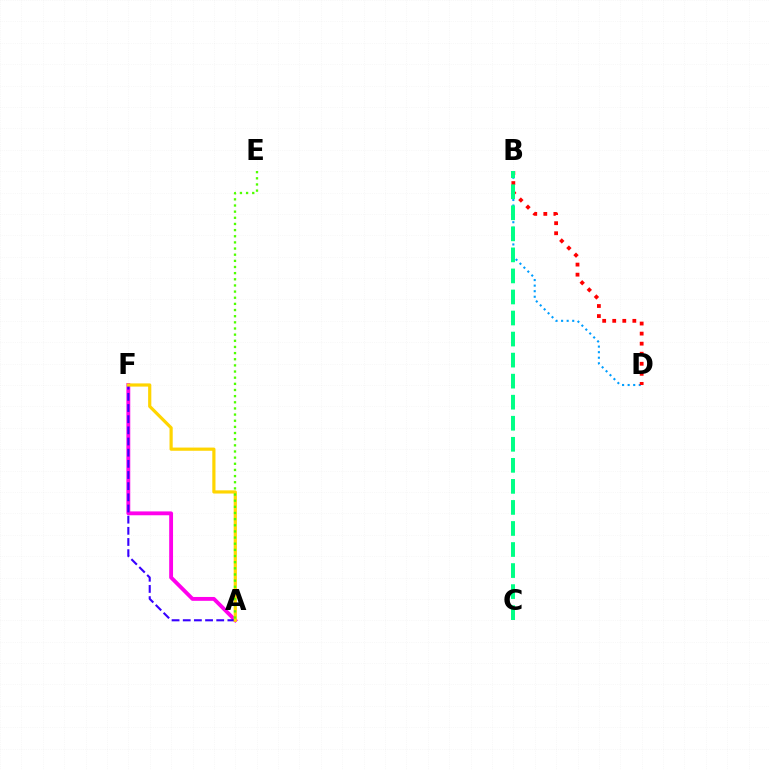{('B', 'D'): [{'color': '#009eff', 'line_style': 'dotted', 'thickness': 1.51}, {'color': '#ff0000', 'line_style': 'dotted', 'thickness': 2.73}], ('A', 'F'): [{'color': '#ff00ed', 'line_style': 'solid', 'thickness': 2.77}, {'color': '#3700ff', 'line_style': 'dashed', 'thickness': 1.52}, {'color': '#ffd500', 'line_style': 'solid', 'thickness': 2.3}], ('A', 'E'): [{'color': '#4fff00', 'line_style': 'dotted', 'thickness': 1.67}], ('B', 'C'): [{'color': '#00ff86', 'line_style': 'dashed', 'thickness': 2.86}]}